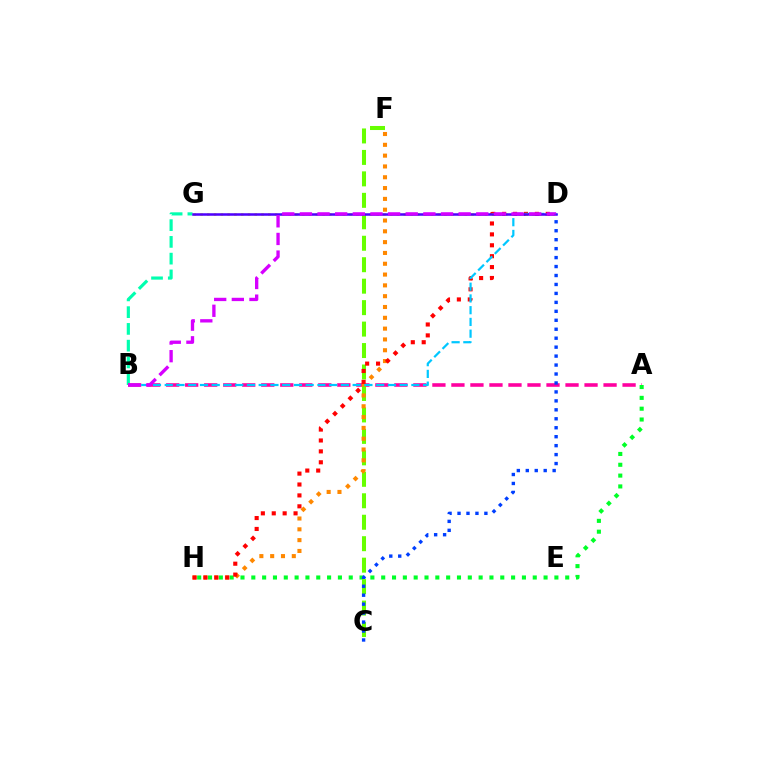{('B', 'G'): [{'color': '#00ffaf', 'line_style': 'dashed', 'thickness': 2.28}], ('A', 'B'): [{'color': '#ff00a0', 'line_style': 'dashed', 'thickness': 2.58}], ('A', 'H'): [{'color': '#00ff27', 'line_style': 'dotted', 'thickness': 2.94}], ('C', 'F'): [{'color': '#66ff00', 'line_style': 'dashed', 'thickness': 2.92}], ('F', 'H'): [{'color': '#ff8800', 'line_style': 'dotted', 'thickness': 2.94}], ('D', 'H'): [{'color': '#ff0000', 'line_style': 'dotted', 'thickness': 2.96}], ('B', 'D'): [{'color': '#00c7ff', 'line_style': 'dashed', 'thickness': 1.6}, {'color': '#d600ff', 'line_style': 'dashed', 'thickness': 2.4}], ('D', 'G'): [{'color': '#eeff00', 'line_style': 'dotted', 'thickness': 1.84}, {'color': '#4f00ff', 'line_style': 'solid', 'thickness': 1.82}], ('C', 'D'): [{'color': '#003fff', 'line_style': 'dotted', 'thickness': 2.43}]}